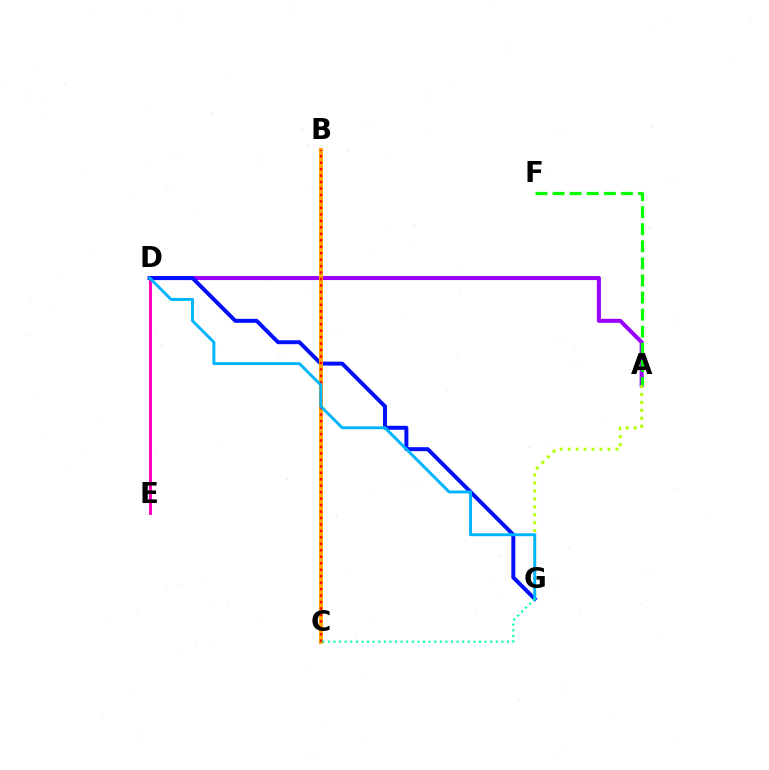{('A', 'D'): [{'color': '#9b00ff', 'line_style': 'solid', 'thickness': 2.9}], ('D', 'E'): [{'color': '#ff00bd', 'line_style': 'solid', 'thickness': 2.12}], ('D', 'G'): [{'color': '#0010ff', 'line_style': 'solid', 'thickness': 2.85}, {'color': '#00b5ff', 'line_style': 'solid', 'thickness': 2.11}], ('B', 'C'): [{'color': '#ffa500', 'line_style': 'solid', 'thickness': 2.85}, {'color': '#ff0000', 'line_style': 'dotted', 'thickness': 1.76}], ('A', 'F'): [{'color': '#08ff00', 'line_style': 'dashed', 'thickness': 2.32}], ('A', 'G'): [{'color': '#b3ff00', 'line_style': 'dotted', 'thickness': 2.16}], ('C', 'G'): [{'color': '#00ff9d', 'line_style': 'dotted', 'thickness': 1.52}]}